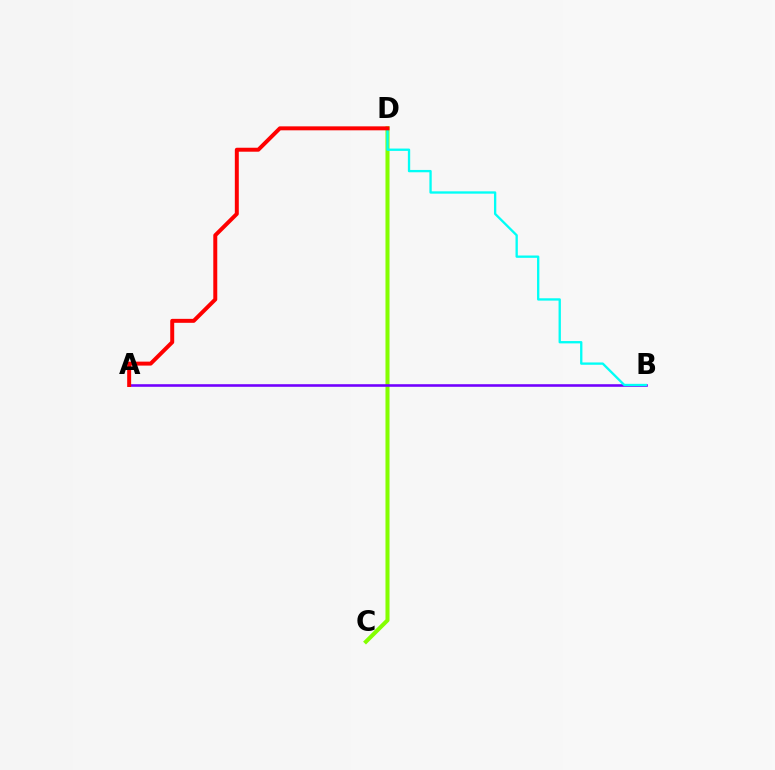{('C', 'D'): [{'color': '#84ff00', 'line_style': 'solid', 'thickness': 2.91}], ('A', 'B'): [{'color': '#7200ff', 'line_style': 'solid', 'thickness': 1.87}], ('B', 'D'): [{'color': '#00fff6', 'line_style': 'solid', 'thickness': 1.67}], ('A', 'D'): [{'color': '#ff0000', 'line_style': 'solid', 'thickness': 2.85}]}